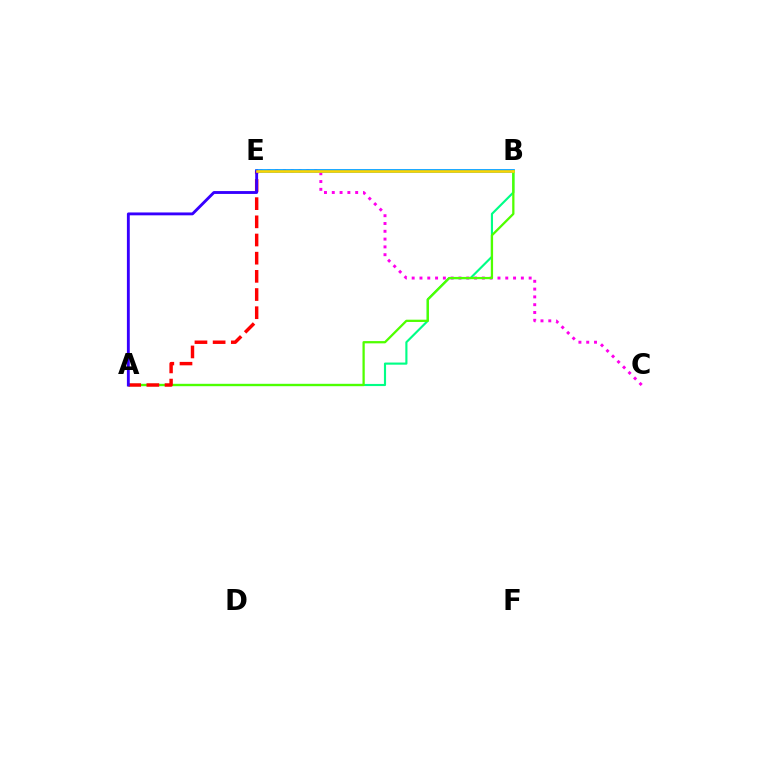{('C', 'E'): [{'color': '#ff00ed', 'line_style': 'dotted', 'thickness': 2.12}], ('B', 'E'): [{'color': '#009eff', 'line_style': 'solid', 'thickness': 2.7}, {'color': '#ffd500', 'line_style': 'solid', 'thickness': 1.88}], ('A', 'B'): [{'color': '#00ff86', 'line_style': 'solid', 'thickness': 1.54}, {'color': '#4fff00', 'line_style': 'solid', 'thickness': 1.63}], ('A', 'E'): [{'color': '#ff0000', 'line_style': 'dashed', 'thickness': 2.47}, {'color': '#3700ff', 'line_style': 'solid', 'thickness': 2.06}]}